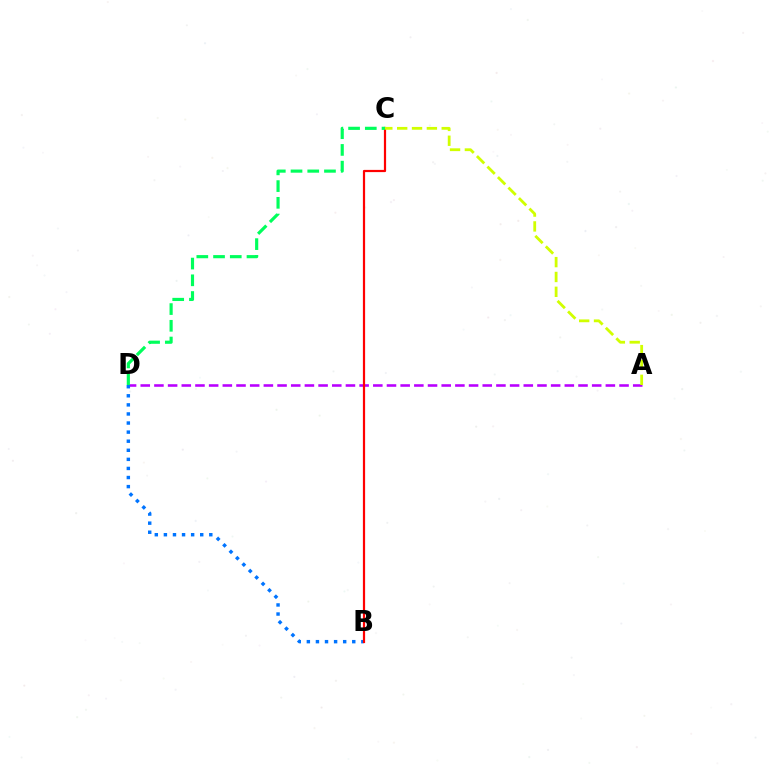{('A', 'D'): [{'color': '#b900ff', 'line_style': 'dashed', 'thickness': 1.86}], ('B', 'D'): [{'color': '#0074ff', 'line_style': 'dotted', 'thickness': 2.47}], ('B', 'C'): [{'color': '#ff0000', 'line_style': 'solid', 'thickness': 1.59}], ('A', 'C'): [{'color': '#d1ff00', 'line_style': 'dashed', 'thickness': 2.02}], ('C', 'D'): [{'color': '#00ff5c', 'line_style': 'dashed', 'thickness': 2.27}]}